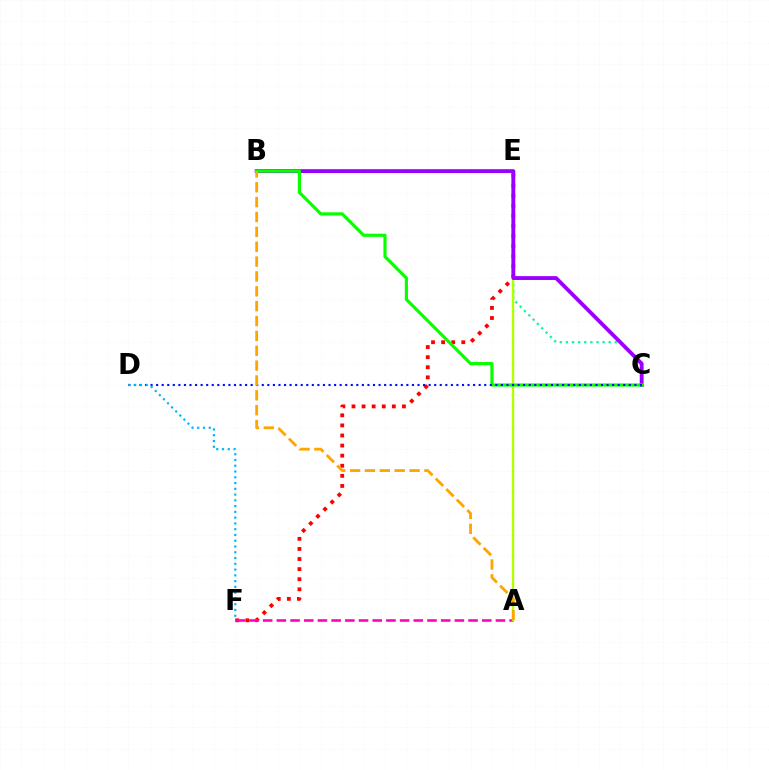{('C', 'E'): [{'color': '#00ff9d', 'line_style': 'dotted', 'thickness': 1.66}], ('E', 'F'): [{'color': '#ff0000', 'line_style': 'dotted', 'thickness': 2.74}], ('A', 'F'): [{'color': '#ff00bd', 'line_style': 'dashed', 'thickness': 1.86}], ('A', 'E'): [{'color': '#b3ff00', 'line_style': 'solid', 'thickness': 1.72}], ('B', 'C'): [{'color': '#9b00ff', 'line_style': 'solid', 'thickness': 2.77}, {'color': '#08ff00', 'line_style': 'solid', 'thickness': 2.28}], ('C', 'D'): [{'color': '#0010ff', 'line_style': 'dotted', 'thickness': 1.51}], ('A', 'B'): [{'color': '#ffa500', 'line_style': 'dashed', 'thickness': 2.02}], ('D', 'F'): [{'color': '#00b5ff', 'line_style': 'dotted', 'thickness': 1.57}]}